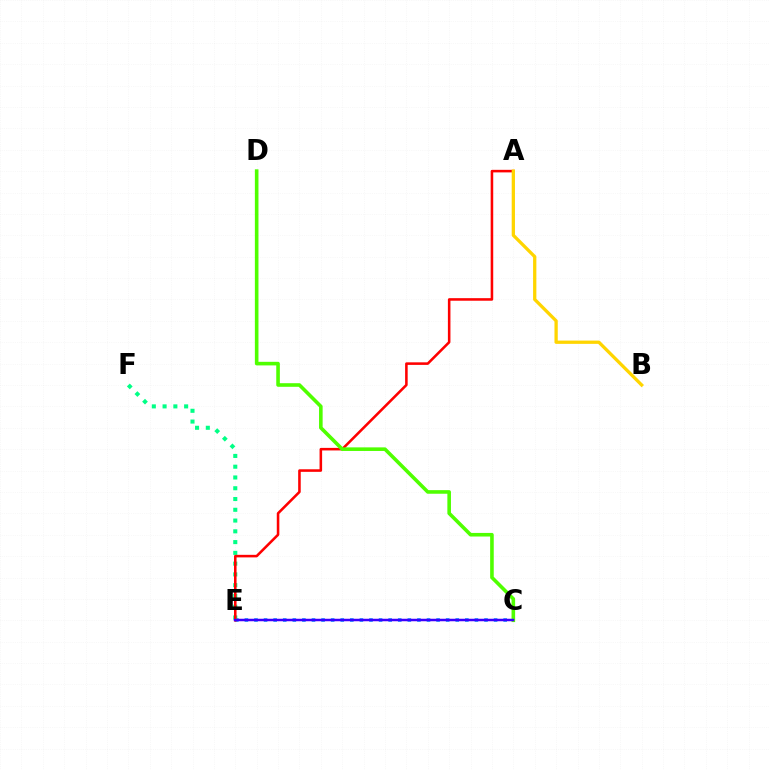{('C', 'E'): [{'color': '#009eff', 'line_style': 'dotted', 'thickness': 2.6}, {'color': '#ff00ed', 'line_style': 'solid', 'thickness': 1.57}, {'color': '#3700ff', 'line_style': 'solid', 'thickness': 1.72}], ('E', 'F'): [{'color': '#00ff86', 'line_style': 'dotted', 'thickness': 2.93}], ('A', 'E'): [{'color': '#ff0000', 'line_style': 'solid', 'thickness': 1.84}], ('A', 'B'): [{'color': '#ffd500', 'line_style': 'solid', 'thickness': 2.37}], ('C', 'D'): [{'color': '#4fff00', 'line_style': 'solid', 'thickness': 2.59}]}